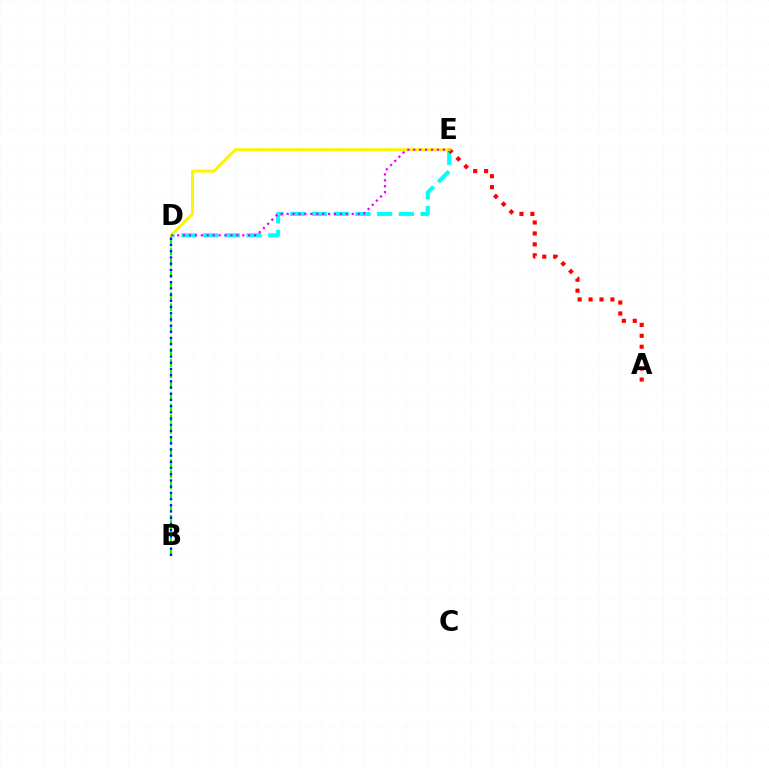{('D', 'E'): [{'color': '#00fff6', 'line_style': 'dashed', 'thickness': 2.95}, {'color': '#fcf500', 'line_style': 'solid', 'thickness': 2.13}, {'color': '#ee00ff', 'line_style': 'dotted', 'thickness': 1.61}], ('A', 'E'): [{'color': '#ff0000', 'line_style': 'dotted', 'thickness': 2.97}], ('B', 'D'): [{'color': '#08ff00', 'line_style': 'dashed', 'thickness': 1.51}, {'color': '#0010ff', 'line_style': 'dotted', 'thickness': 1.68}]}